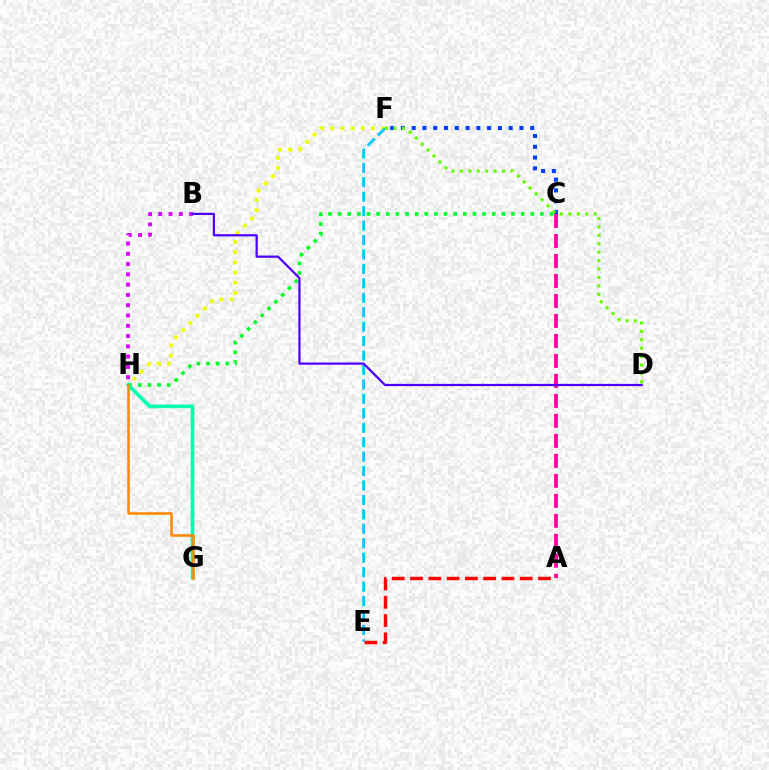{('C', 'F'): [{'color': '#003fff', 'line_style': 'dotted', 'thickness': 2.93}], ('F', 'H'): [{'color': '#eeff00', 'line_style': 'dotted', 'thickness': 2.77}], ('C', 'H'): [{'color': '#00ff27', 'line_style': 'dotted', 'thickness': 2.62}], ('E', 'F'): [{'color': '#00c7ff', 'line_style': 'dashed', 'thickness': 1.96}], ('A', 'C'): [{'color': '#ff00a0', 'line_style': 'dashed', 'thickness': 2.72}], ('A', 'E'): [{'color': '#ff0000', 'line_style': 'dashed', 'thickness': 2.48}], ('D', 'F'): [{'color': '#66ff00', 'line_style': 'dotted', 'thickness': 2.29}], ('G', 'H'): [{'color': '#00ffaf', 'line_style': 'solid', 'thickness': 2.61}, {'color': '#ff8800', 'line_style': 'solid', 'thickness': 1.83}], ('B', 'H'): [{'color': '#d600ff', 'line_style': 'dotted', 'thickness': 2.79}], ('B', 'D'): [{'color': '#4f00ff', 'line_style': 'solid', 'thickness': 1.6}]}